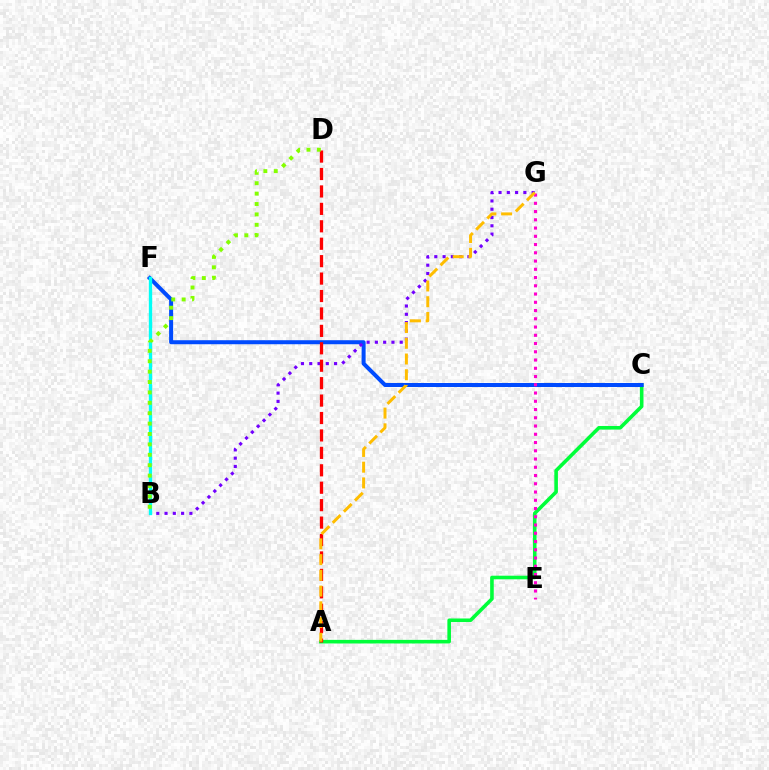{('A', 'C'): [{'color': '#00ff39', 'line_style': 'solid', 'thickness': 2.59}], ('C', 'F'): [{'color': '#004bff', 'line_style': 'solid', 'thickness': 2.88}], ('B', 'G'): [{'color': '#7200ff', 'line_style': 'dotted', 'thickness': 2.25}], ('B', 'F'): [{'color': '#00fff6', 'line_style': 'solid', 'thickness': 2.41}], ('E', 'G'): [{'color': '#ff00cf', 'line_style': 'dotted', 'thickness': 2.24}], ('A', 'D'): [{'color': '#ff0000', 'line_style': 'dashed', 'thickness': 2.37}], ('B', 'D'): [{'color': '#84ff00', 'line_style': 'dotted', 'thickness': 2.82}], ('A', 'G'): [{'color': '#ffbd00', 'line_style': 'dashed', 'thickness': 2.14}]}